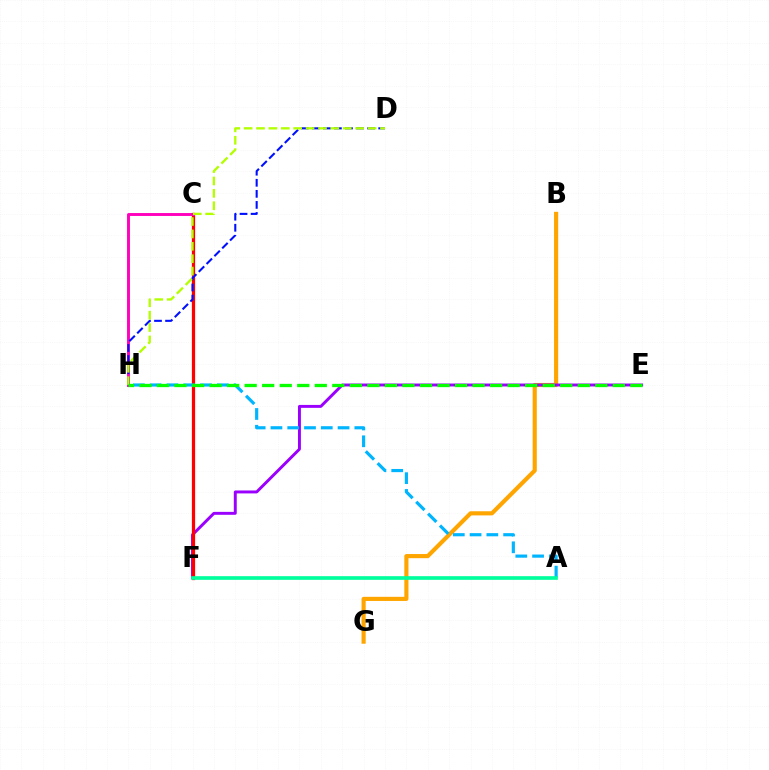{('B', 'G'): [{'color': '#ffa500', 'line_style': 'solid', 'thickness': 2.98}], ('E', 'F'): [{'color': '#9b00ff', 'line_style': 'solid', 'thickness': 2.11}], ('C', 'F'): [{'color': '#ff0000', 'line_style': 'solid', 'thickness': 2.33}], ('C', 'H'): [{'color': '#ff00bd', 'line_style': 'solid', 'thickness': 2.1}], ('A', 'H'): [{'color': '#00b5ff', 'line_style': 'dashed', 'thickness': 2.28}], ('D', 'H'): [{'color': '#0010ff', 'line_style': 'dashed', 'thickness': 1.5}, {'color': '#b3ff00', 'line_style': 'dashed', 'thickness': 1.68}], ('A', 'F'): [{'color': '#00ff9d', 'line_style': 'solid', 'thickness': 2.64}], ('E', 'H'): [{'color': '#08ff00', 'line_style': 'dashed', 'thickness': 2.38}]}